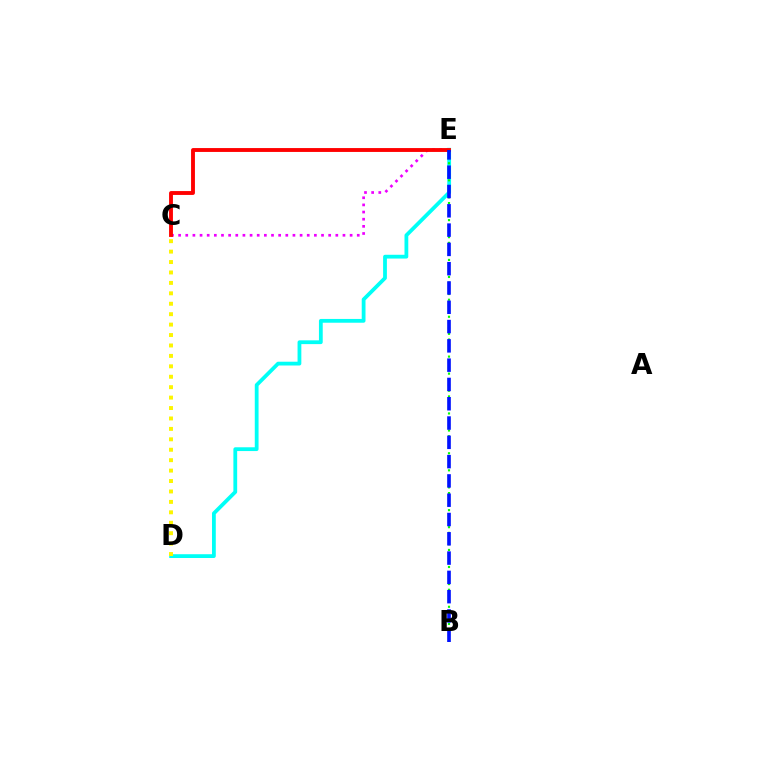{('C', 'E'): [{'color': '#ee00ff', 'line_style': 'dotted', 'thickness': 1.94}, {'color': '#ff0000', 'line_style': 'solid', 'thickness': 2.78}], ('D', 'E'): [{'color': '#00fff6', 'line_style': 'solid', 'thickness': 2.72}], ('B', 'E'): [{'color': '#08ff00', 'line_style': 'dotted', 'thickness': 1.55}, {'color': '#0010ff', 'line_style': 'dashed', 'thickness': 2.62}], ('C', 'D'): [{'color': '#fcf500', 'line_style': 'dotted', 'thickness': 2.83}]}